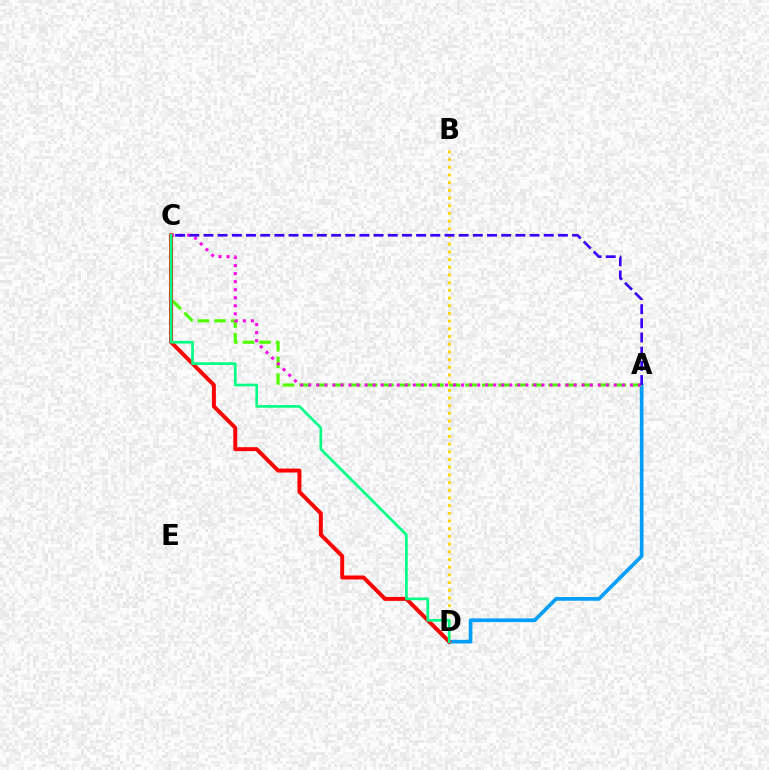{('A', 'D'): [{'color': '#009eff', 'line_style': 'solid', 'thickness': 2.66}], ('A', 'C'): [{'color': '#4fff00', 'line_style': 'dashed', 'thickness': 2.25}, {'color': '#ff00ed', 'line_style': 'dotted', 'thickness': 2.18}, {'color': '#3700ff', 'line_style': 'dashed', 'thickness': 1.93}], ('B', 'D'): [{'color': '#ffd500', 'line_style': 'dotted', 'thickness': 2.09}], ('C', 'D'): [{'color': '#ff0000', 'line_style': 'solid', 'thickness': 2.84}, {'color': '#00ff86', 'line_style': 'solid', 'thickness': 1.91}]}